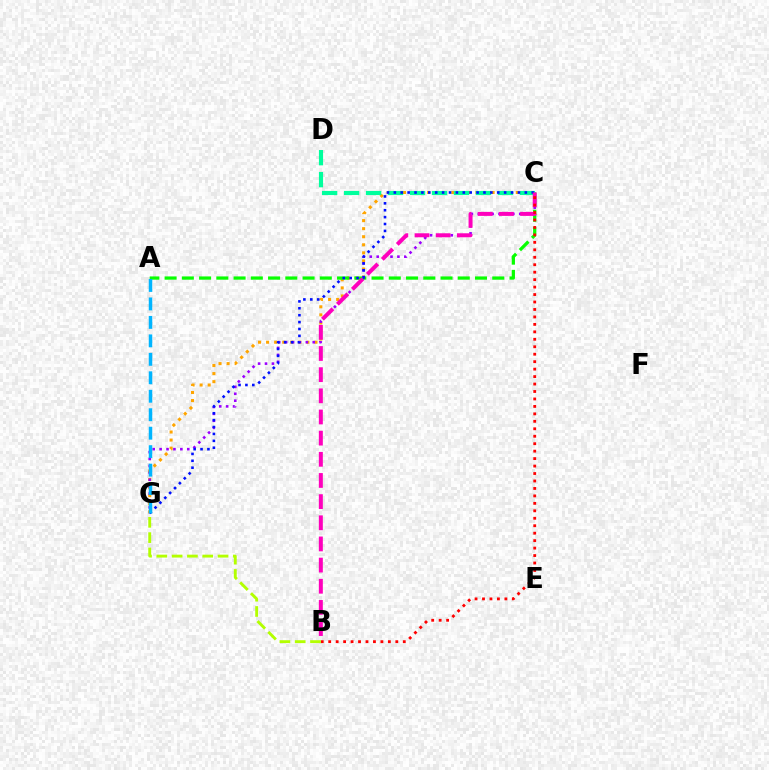{('C', 'G'): [{'color': '#ffa500', 'line_style': 'dotted', 'thickness': 2.19}, {'color': '#9b00ff', 'line_style': 'dotted', 'thickness': 1.88}, {'color': '#0010ff', 'line_style': 'dotted', 'thickness': 1.87}], ('A', 'C'): [{'color': '#08ff00', 'line_style': 'dashed', 'thickness': 2.34}], ('C', 'D'): [{'color': '#00ff9d', 'line_style': 'dashed', 'thickness': 2.99}], ('A', 'G'): [{'color': '#00b5ff', 'line_style': 'dashed', 'thickness': 2.51}], ('B', 'C'): [{'color': '#ff00bd', 'line_style': 'dashed', 'thickness': 2.87}, {'color': '#ff0000', 'line_style': 'dotted', 'thickness': 2.03}], ('B', 'G'): [{'color': '#b3ff00', 'line_style': 'dashed', 'thickness': 2.08}]}